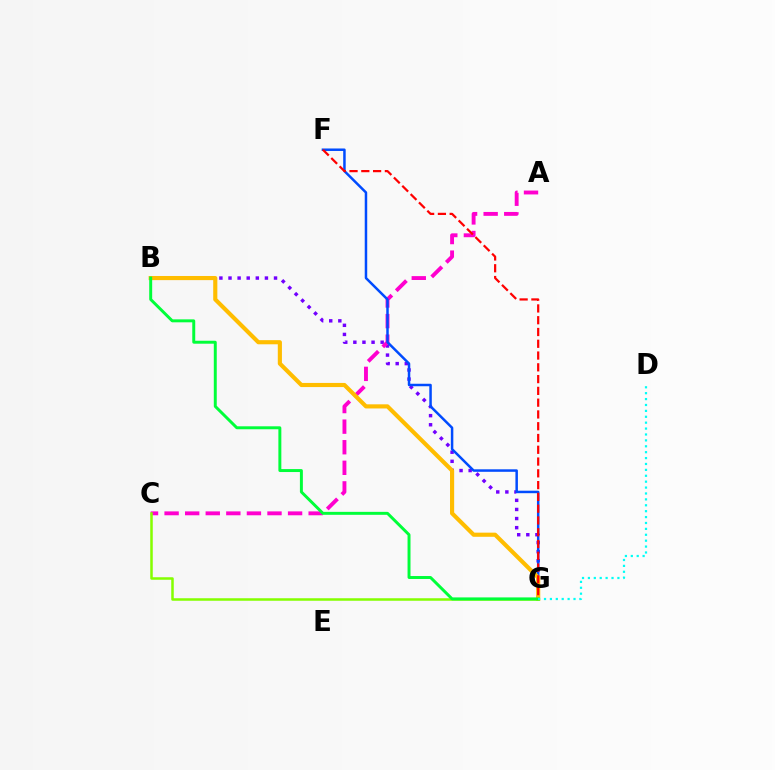{('B', 'G'): [{'color': '#7200ff', 'line_style': 'dotted', 'thickness': 2.47}, {'color': '#ffbd00', 'line_style': 'solid', 'thickness': 2.98}, {'color': '#00ff39', 'line_style': 'solid', 'thickness': 2.13}], ('A', 'C'): [{'color': '#ff00cf', 'line_style': 'dashed', 'thickness': 2.8}], ('F', 'G'): [{'color': '#004bff', 'line_style': 'solid', 'thickness': 1.79}, {'color': '#ff0000', 'line_style': 'dashed', 'thickness': 1.6}], ('C', 'G'): [{'color': '#84ff00', 'line_style': 'solid', 'thickness': 1.81}], ('D', 'G'): [{'color': '#00fff6', 'line_style': 'dotted', 'thickness': 1.6}]}